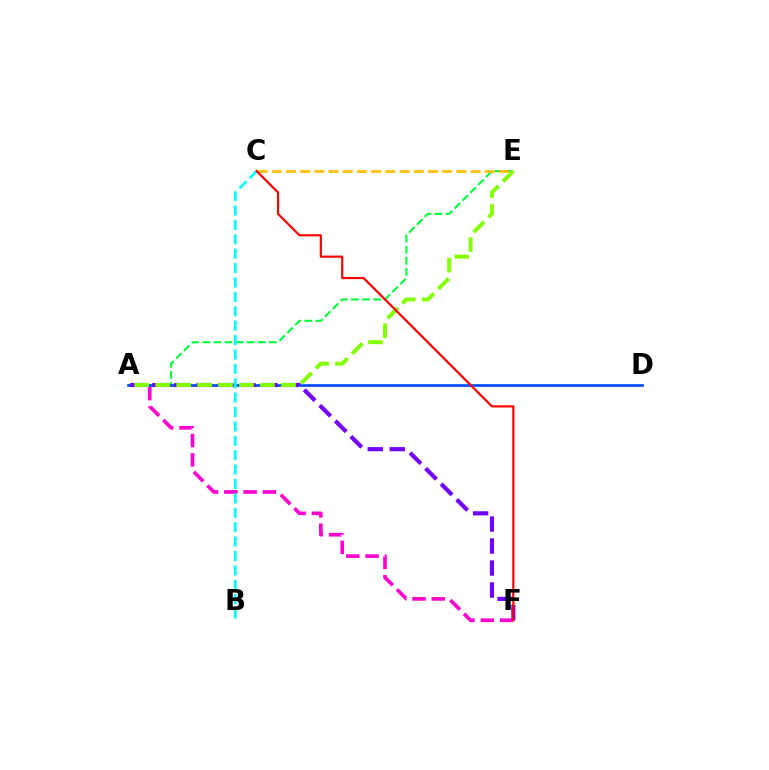{('A', 'E'): [{'color': '#00ff39', 'line_style': 'dashed', 'thickness': 1.51}, {'color': '#84ff00', 'line_style': 'dashed', 'thickness': 2.85}], ('A', 'F'): [{'color': '#ff00cf', 'line_style': 'dashed', 'thickness': 2.62}, {'color': '#7200ff', 'line_style': 'dashed', 'thickness': 2.99}], ('A', 'D'): [{'color': '#004bff', 'line_style': 'solid', 'thickness': 1.91}], ('B', 'C'): [{'color': '#00fff6', 'line_style': 'dashed', 'thickness': 1.96}], ('C', 'E'): [{'color': '#ffbd00', 'line_style': 'dashed', 'thickness': 1.93}], ('C', 'F'): [{'color': '#ff0000', 'line_style': 'solid', 'thickness': 1.56}]}